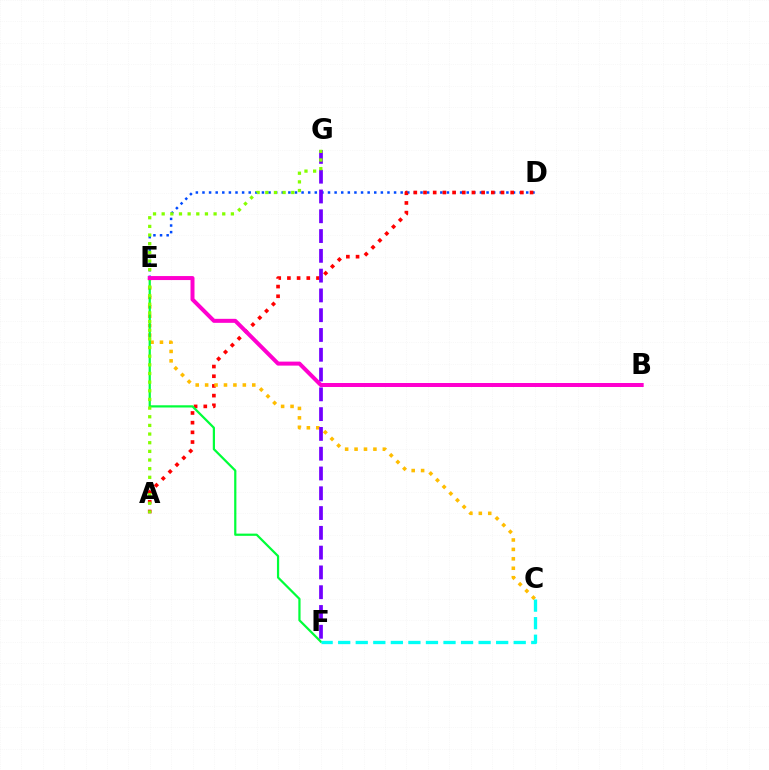{('D', 'E'): [{'color': '#004bff', 'line_style': 'dotted', 'thickness': 1.8}], ('A', 'D'): [{'color': '#ff0000', 'line_style': 'dotted', 'thickness': 2.63}], ('C', 'E'): [{'color': '#ffbd00', 'line_style': 'dotted', 'thickness': 2.56}], ('E', 'F'): [{'color': '#00ff39', 'line_style': 'solid', 'thickness': 1.6}], ('F', 'G'): [{'color': '#7200ff', 'line_style': 'dashed', 'thickness': 2.69}], ('C', 'F'): [{'color': '#00fff6', 'line_style': 'dashed', 'thickness': 2.38}], ('A', 'G'): [{'color': '#84ff00', 'line_style': 'dotted', 'thickness': 2.35}], ('B', 'E'): [{'color': '#ff00cf', 'line_style': 'solid', 'thickness': 2.88}]}